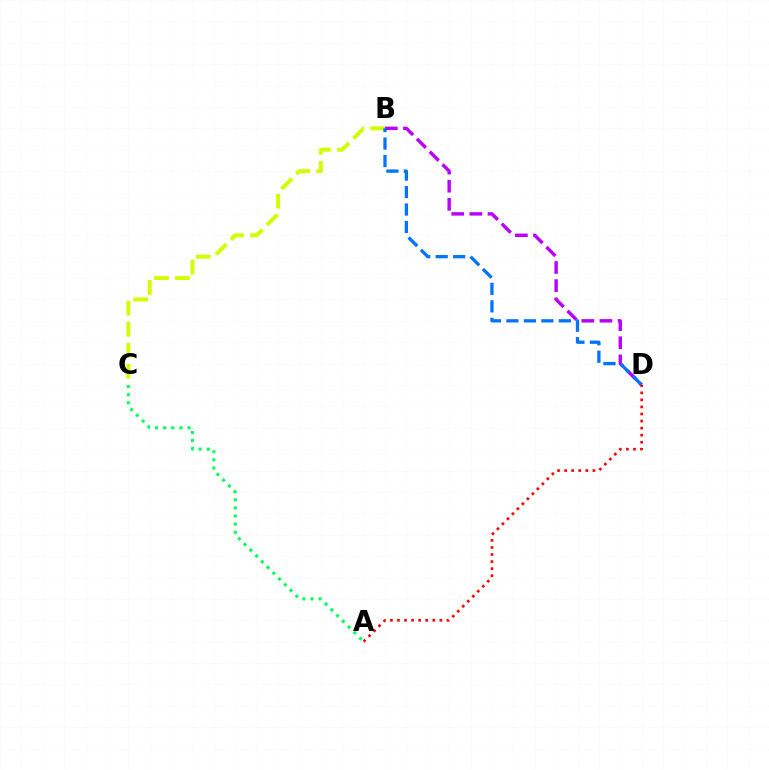{('B', 'D'): [{'color': '#b900ff', 'line_style': 'dashed', 'thickness': 2.46}, {'color': '#0074ff', 'line_style': 'dashed', 'thickness': 2.37}], ('B', 'C'): [{'color': '#d1ff00', 'line_style': 'dashed', 'thickness': 2.86}], ('A', 'C'): [{'color': '#00ff5c', 'line_style': 'dotted', 'thickness': 2.21}], ('A', 'D'): [{'color': '#ff0000', 'line_style': 'dotted', 'thickness': 1.92}]}